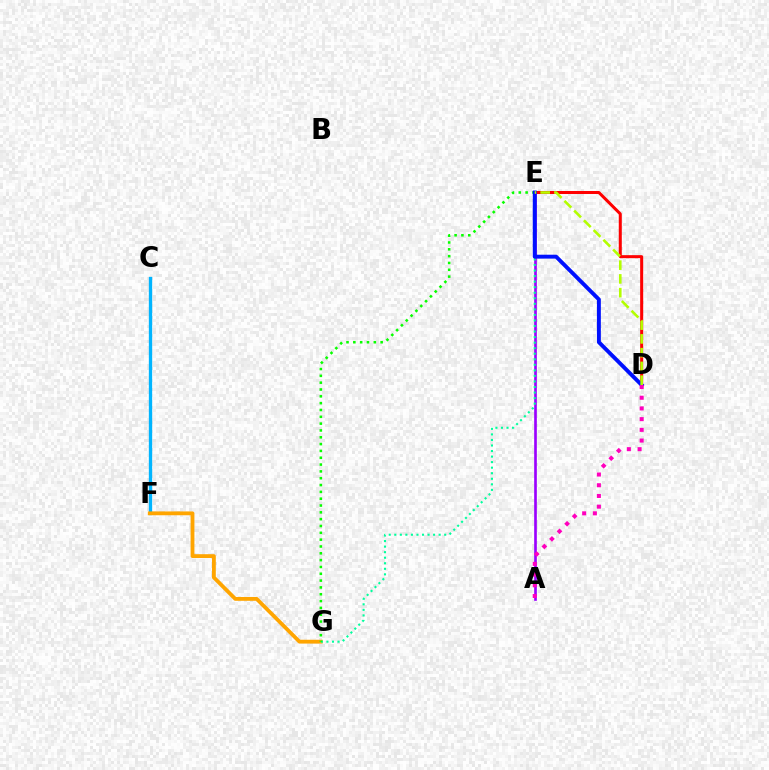{('C', 'F'): [{'color': '#00b5ff', 'line_style': 'solid', 'thickness': 2.39}], ('D', 'E'): [{'color': '#ff0000', 'line_style': 'solid', 'thickness': 2.18}, {'color': '#0010ff', 'line_style': 'solid', 'thickness': 2.81}, {'color': '#b3ff00', 'line_style': 'dashed', 'thickness': 1.87}], ('F', 'G'): [{'color': '#ffa500', 'line_style': 'solid', 'thickness': 2.75}], ('A', 'E'): [{'color': '#9b00ff', 'line_style': 'solid', 'thickness': 1.91}], ('E', 'G'): [{'color': '#00ff9d', 'line_style': 'dotted', 'thickness': 1.51}, {'color': '#08ff00', 'line_style': 'dotted', 'thickness': 1.85}], ('A', 'D'): [{'color': '#ff00bd', 'line_style': 'dotted', 'thickness': 2.91}]}